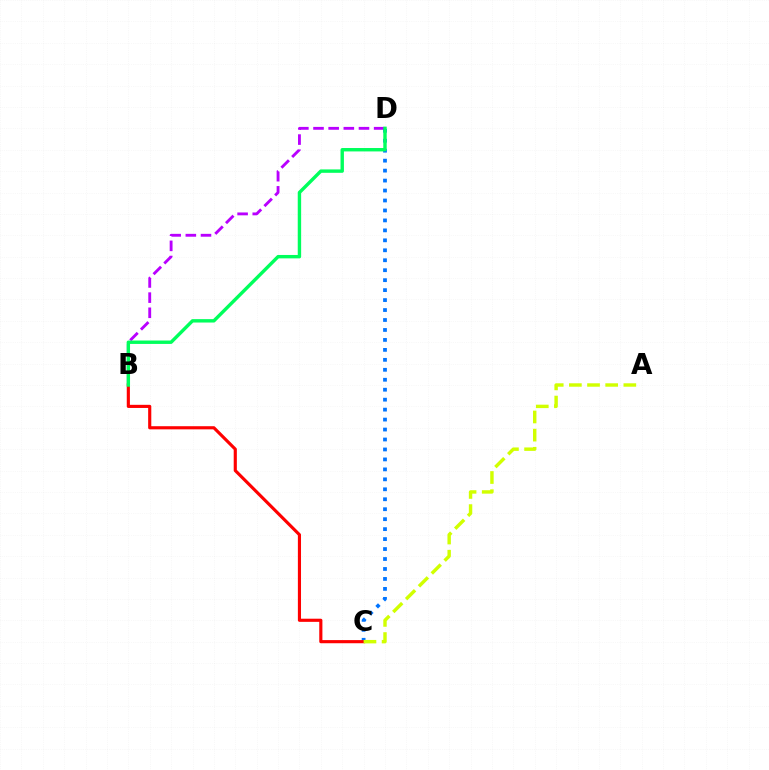{('B', 'D'): [{'color': '#b900ff', 'line_style': 'dashed', 'thickness': 2.06}, {'color': '#00ff5c', 'line_style': 'solid', 'thickness': 2.45}], ('C', 'D'): [{'color': '#0074ff', 'line_style': 'dotted', 'thickness': 2.71}], ('B', 'C'): [{'color': '#ff0000', 'line_style': 'solid', 'thickness': 2.26}], ('A', 'C'): [{'color': '#d1ff00', 'line_style': 'dashed', 'thickness': 2.47}]}